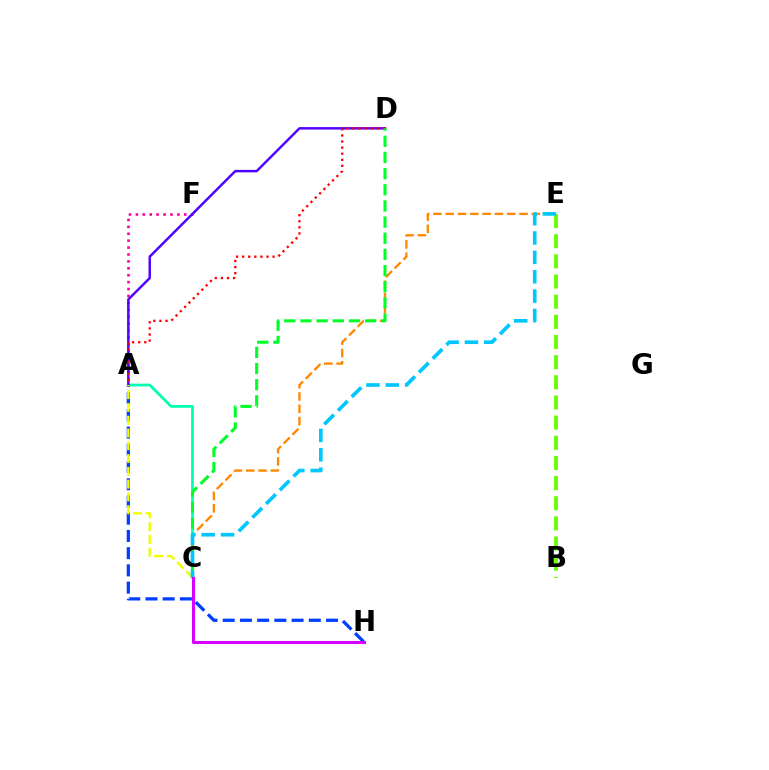{('A', 'C'): [{'color': '#00ffaf', 'line_style': 'solid', 'thickness': 1.98}, {'color': '#eeff00', 'line_style': 'dashed', 'thickness': 1.74}], ('A', 'H'): [{'color': '#003fff', 'line_style': 'dashed', 'thickness': 2.34}], ('A', 'F'): [{'color': '#ff00a0', 'line_style': 'dotted', 'thickness': 1.88}], ('C', 'E'): [{'color': '#ff8800', 'line_style': 'dashed', 'thickness': 1.67}, {'color': '#00c7ff', 'line_style': 'dashed', 'thickness': 2.63}], ('B', 'E'): [{'color': '#66ff00', 'line_style': 'dashed', 'thickness': 2.74}], ('A', 'D'): [{'color': '#4f00ff', 'line_style': 'solid', 'thickness': 1.77}, {'color': '#ff0000', 'line_style': 'dotted', 'thickness': 1.65}], ('C', 'D'): [{'color': '#00ff27', 'line_style': 'dashed', 'thickness': 2.2}], ('C', 'H'): [{'color': '#d600ff', 'line_style': 'solid', 'thickness': 2.21}]}